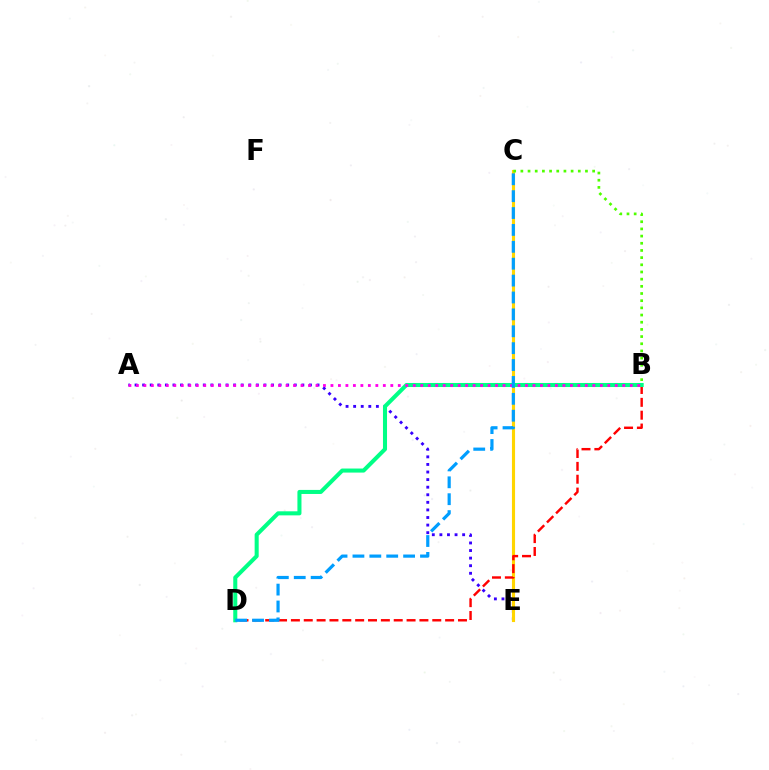{('A', 'E'): [{'color': '#3700ff', 'line_style': 'dotted', 'thickness': 2.06}], ('C', 'E'): [{'color': '#ffd500', 'line_style': 'solid', 'thickness': 2.24}], ('B', 'D'): [{'color': '#ff0000', 'line_style': 'dashed', 'thickness': 1.75}, {'color': '#00ff86', 'line_style': 'solid', 'thickness': 2.92}], ('B', 'C'): [{'color': '#4fff00', 'line_style': 'dotted', 'thickness': 1.95}], ('A', 'B'): [{'color': '#ff00ed', 'line_style': 'dotted', 'thickness': 2.03}], ('C', 'D'): [{'color': '#009eff', 'line_style': 'dashed', 'thickness': 2.29}]}